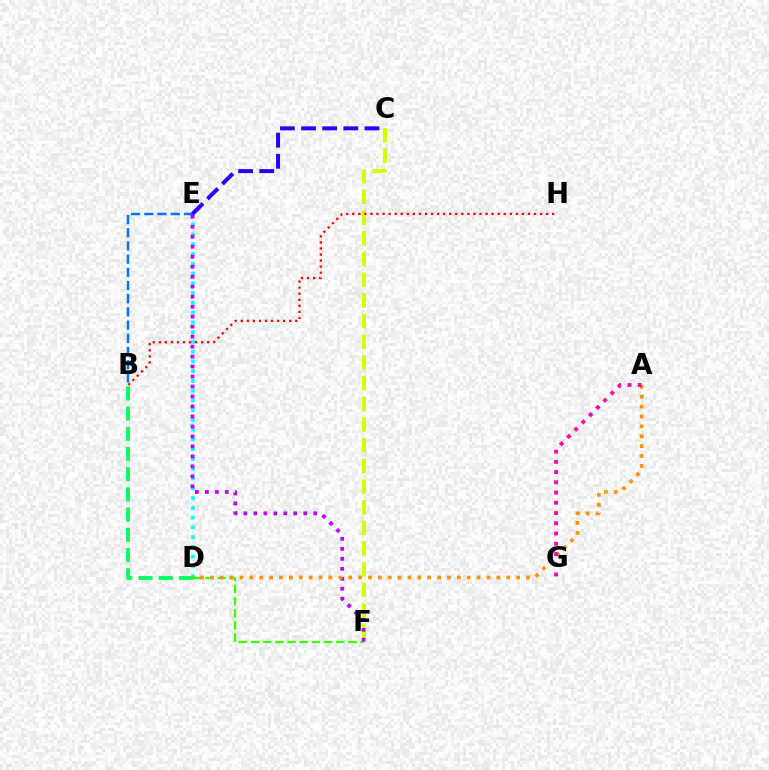{('C', 'F'): [{'color': '#d1ff00', 'line_style': 'dashed', 'thickness': 2.81}], ('D', 'E'): [{'color': '#00fff6', 'line_style': 'dotted', 'thickness': 2.65}], ('B', 'E'): [{'color': '#0074ff', 'line_style': 'dashed', 'thickness': 1.79}], ('D', 'F'): [{'color': '#3dff00', 'line_style': 'dashed', 'thickness': 1.65}], ('B', 'H'): [{'color': '#ff0000', 'line_style': 'dotted', 'thickness': 1.65}], ('E', 'F'): [{'color': '#b900ff', 'line_style': 'dotted', 'thickness': 2.71}], ('B', 'D'): [{'color': '#00ff5c', 'line_style': 'dashed', 'thickness': 2.75}], ('A', 'D'): [{'color': '#ff9400', 'line_style': 'dotted', 'thickness': 2.68}], ('C', 'E'): [{'color': '#2500ff', 'line_style': 'dashed', 'thickness': 2.87}], ('A', 'G'): [{'color': '#ff00ac', 'line_style': 'dotted', 'thickness': 2.78}]}